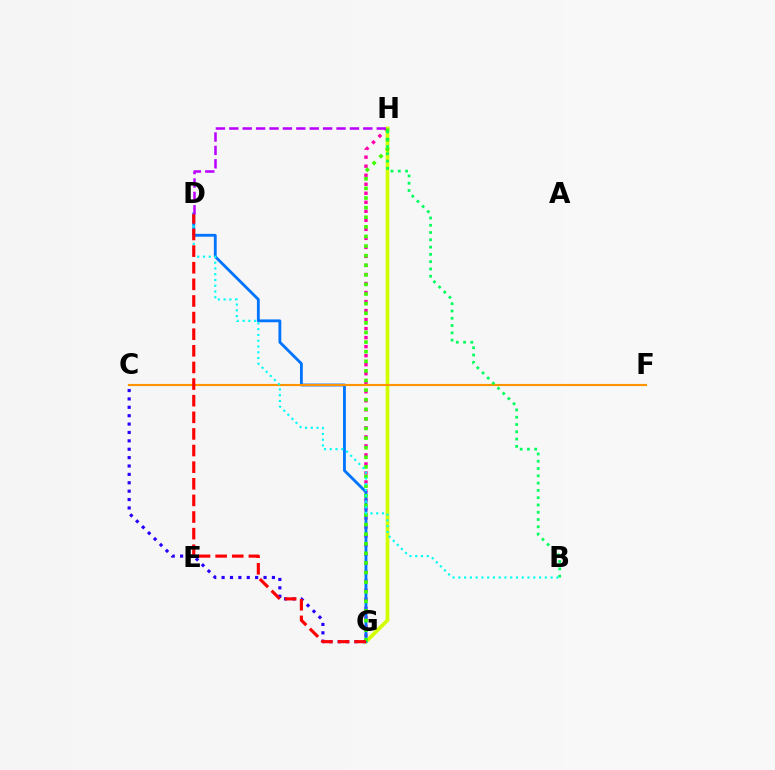{('C', 'G'): [{'color': '#2500ff', 'line_style': 'dotted', 'thickness': 2.28}], ('G', 'H'): [{'color': '#ff00ac', 'line_style': 'dotted', 'thickness': 2.45}, {'color': '#d1ff00', 'line_style': 'solid', 'thickness': 2.69}, {'color': '#3dff00', 'line_style': 'dotted', 'thickness': 2.61}], ('D', 'G'): [{'color': '#0074ff', 'line_style': 'solid', 'thickness': 2.04}, {'color': '#ff0000', 'line_style': 'dashed', 'thickness': 2.26}], ('C', 'F'): [{'color': '#ff9400', 'line_style': 'solid', 'thickness': 1.54}], ('B', 'D'): [{'color': '#00fff6', 'line_style': 'dotted', 'thickness': 1.57}], ('B', 'H'): [{'color': '#00ff5c', 'line_style': 'dotted', 'thickness': 1.98}], ('D', 'H'): [{'color': '#b900ff', 'line_style': 'dashed', 'thickness': 1.82}]}